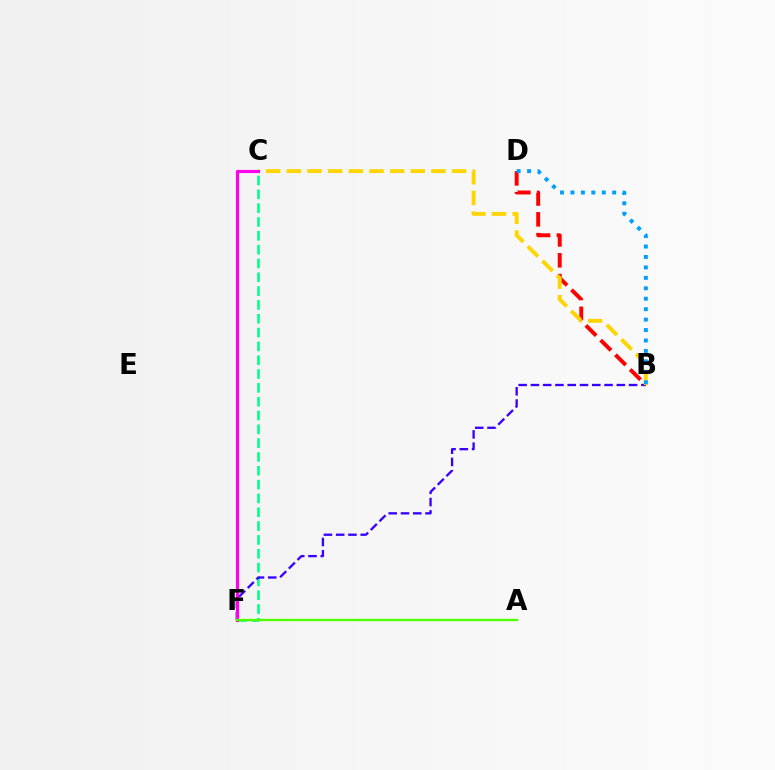{('C', 'F'): [{'color': '#00ff86', 'line_style': 'dashed', 'thickness': 1.88}, {'color': '#ff00ed', 'line_style': 'solid', 'thickness': 2.25}], ('B', 'F'): [{'color': '#3700ff', 'line_style': 'dashed', 'thickness': 1.67}], ('B', 'D'): [{'color': '#ff0000', 'line_style': 'dashed', 'thickness': 2.83}, {'color': '#009eff', 'line_style': 'dotted', 'thickness': 2.84}], ('B', 'C'): [{'color': '#ffd500', 'line_style': 'dashed', 'thickness': 2.81}], ('A', 'F'): [{'color': '#4fff00', 'line_style': 'solid', 'thickness': 1.67}]}